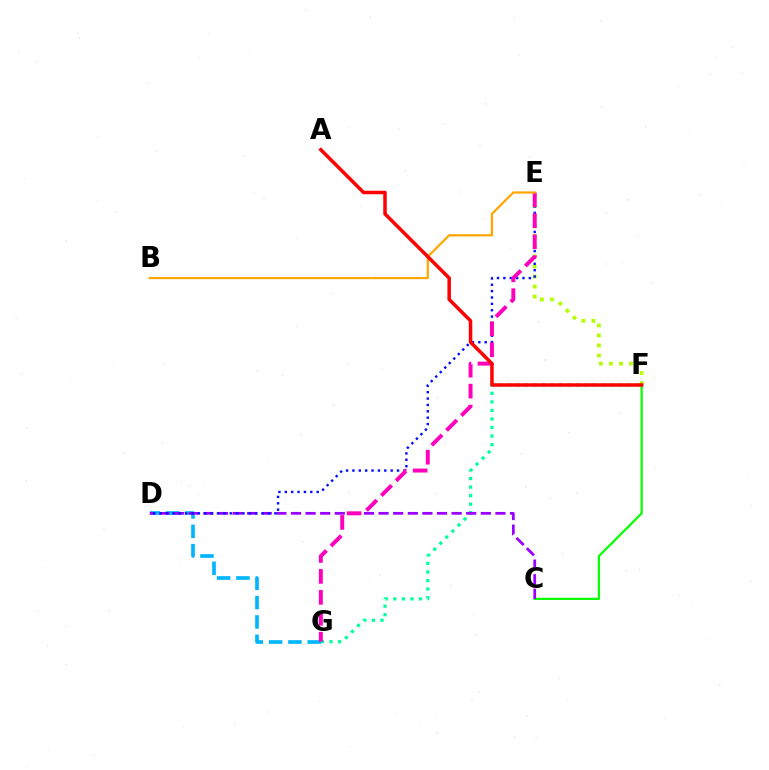{('F', 'G'): [{'color': '#00ff9d', 'line_style': 'dotted', 'thickness': 2.32}], ('D', 'G'): [{'color': '#00b5ff', 'line_style': 'dashed', 'thickness': 2.63}], ('C', 'F'): [{'color': '#08ff00', 'line_style': 'solid', 'thickness': 1.62}], ('C', 'D'): [{'color': '#9b00ff', 'line_style': 'dashed', 'thickness': 1.98}], ('E', 'F'): [{'color': '#b3ff00', 'line_style': 'dotted', 'thickness': 2.73}], ('D', 'E'): [{'color': '#0010ff', 'line_style': 'dotted', 'thickness': 1.73}], ('E', 'G'): [{'color': '#ff00bd', 'line_style': 'dashed', 'thickness': 2.85}], ('B', 'E'): [{'color': '#ffa500', 'line_style': 'solid', 'thickness': 1.59}], ('A', 'F'): [{'color': '#ff0000', 'line_style': 'solid', 'thickness': 2.52}]}